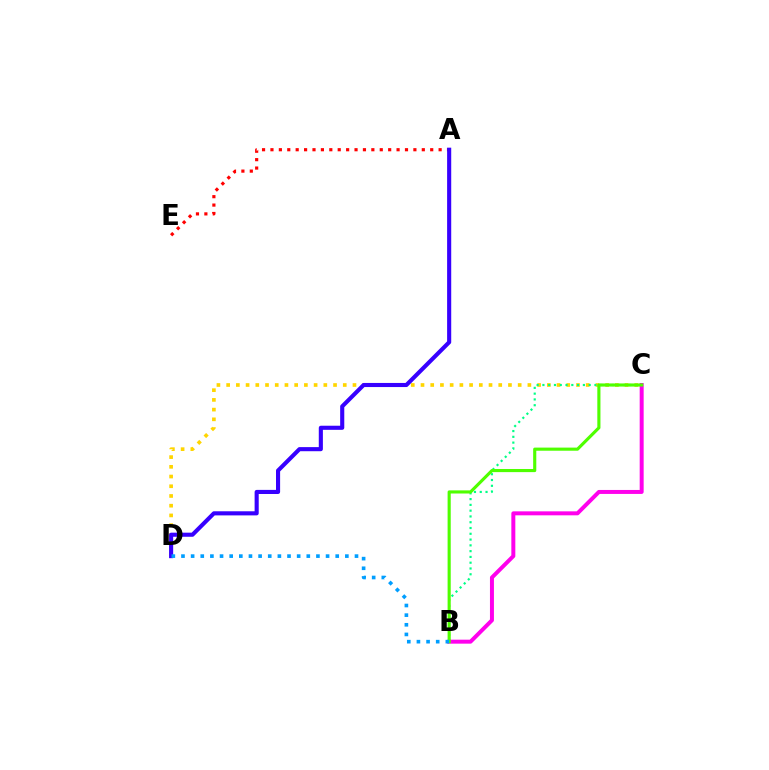{('A', 'E'): [{'color': '#ff0000', 'line_style': 'dotted', 'thickness': 2.28}], ('C', 'D'): [{'color': '#ffd500', 'line_style': 'dotted', 'thickness': 2.64}], ('B', 'C'): [{'color': '#00ff86', 'line_style': 'dotted', 'thickness': 1.57}, {'color': '#ff00ed', 'line_style': 'solid', 'thickness': 2.86}, {'color': '#4fff00', 'line_style': 'solid', 'thickness': 2.25}], ('A', 'D'): [{'color': '#3700ff', 'line_style': 'solid', 'thickness': 2.96}], ('B', 'D'): [{'color': '#009eff', 'line_style': 'dotted', 'thickness': 2.62}]}